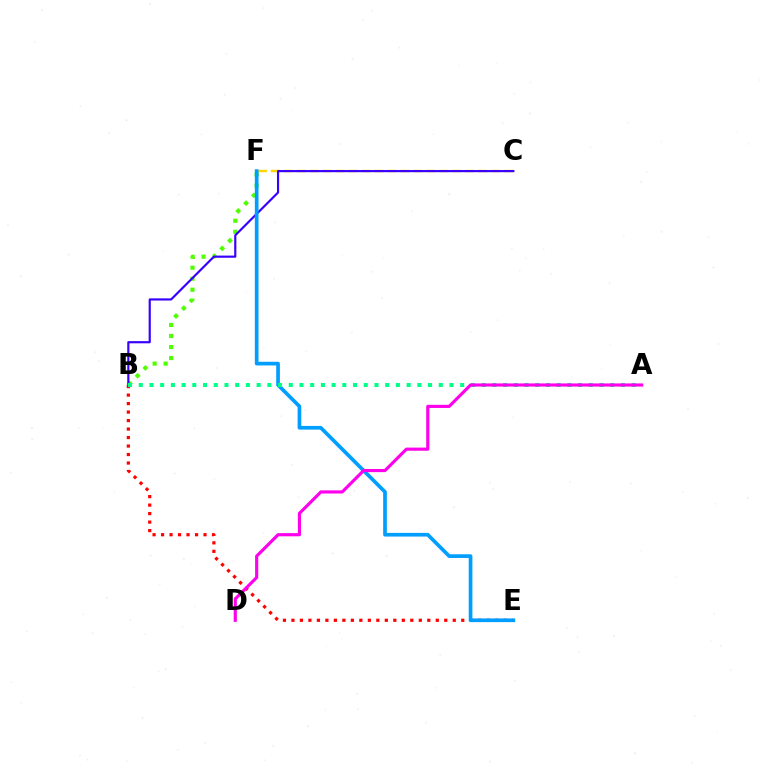{('C', 'F'): [{'color': '#ffd500', 'line_style': 'dashed', 'thickness': 1.76}], ('B', 'F'): [{'color': '#4fff00', 'line_style': 'dotted', 'thickness': 3.0}], ('B', 'C'): [{'color': '#3700ff', 'line_style': 'solid', 'thickness': 1.56}], ('B', 'E'): [{'color': '#ff0000', 'line_style': 'dotted', 'thickness': 2.31}], ('E', 'F'): [{'color': '#009eff', 'line_style': 'solid', 'thickness': 2.66}], ('A', 'B'): [{'color': '#00ff86', 'line_style': 'dotted', 'thickness': 2.91}], ('A', 'D'): [{'color': '#ff00ed', 'line_style': 'solid', 'thickness': 2.26}]}